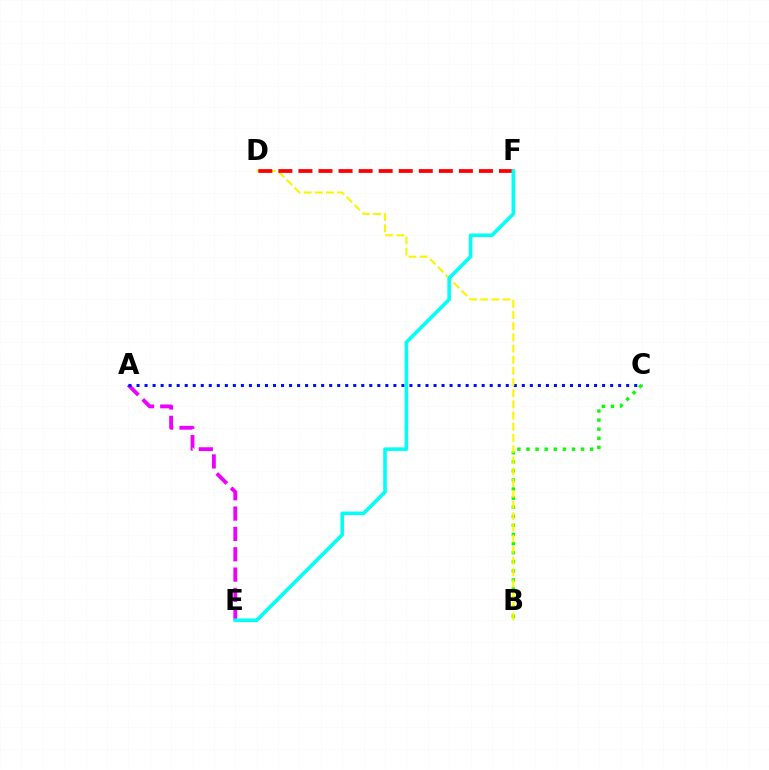{('B', 'C'): [{'color': '#08ff00', 'line_style': 'dotted', 'thickness': 2.47}], ('A', 'E'): [{'color': '#ee00ff', 'line_style': 'dashed', 'thickness': 2.76}], ('A', 'C'): [{'color': '#0010ff', 'line_style': 'dotted', 'thickness': 2.18}], ('B', 'D'): [{'color': '#fcf500', 'line_style': 'dashed', 'thickness': 1.52}], ('D', 'F'): [{'color': '#ff0000', 'line_style': 'dashed', 'thickness': 2.72}], ('E', 'F'): [{'color': '#00fff6', 'line_style': 'solid', 'thickness': 2.58}]}